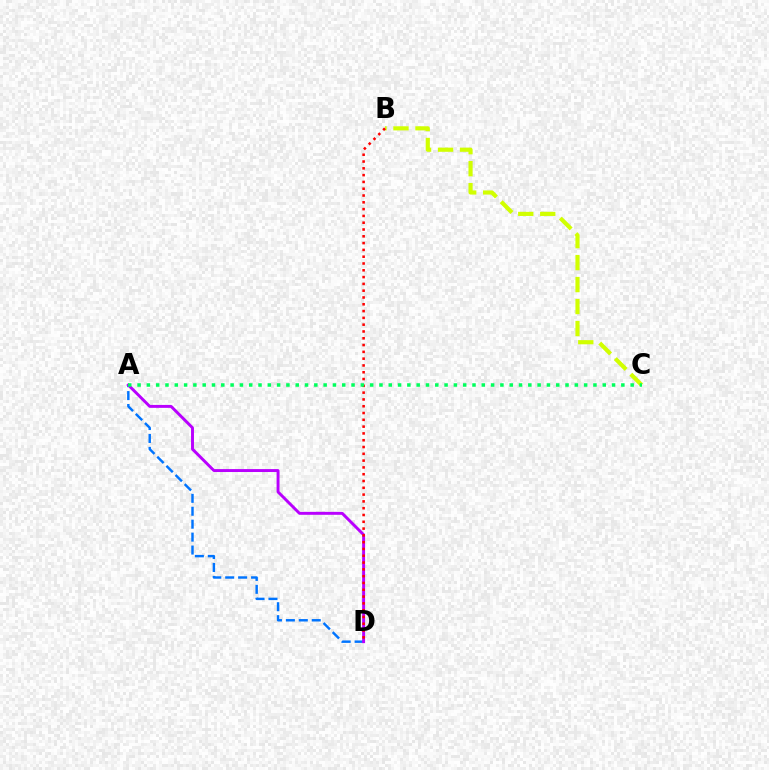{('A', 'D'): [{'color': '#0074ff', 'line_style': 'dashed', 'thickness': 1.76}, {'color': '#b900ff', 'line_style': 'solid', 'thickness': 2.11}], ('B', 'C'): [{'color': '#d1ff00', 'line_style': 'dashed', 'thickness': 2.99}], ('B', 'D'): [{'color': '#ff0000', 'line_style': 'dotted', 'thickness': 1.85}], ('A', 'C'): [{'color': '#00ff5c', 'line_style': 'dotted', 'thickness': 2.53}]}